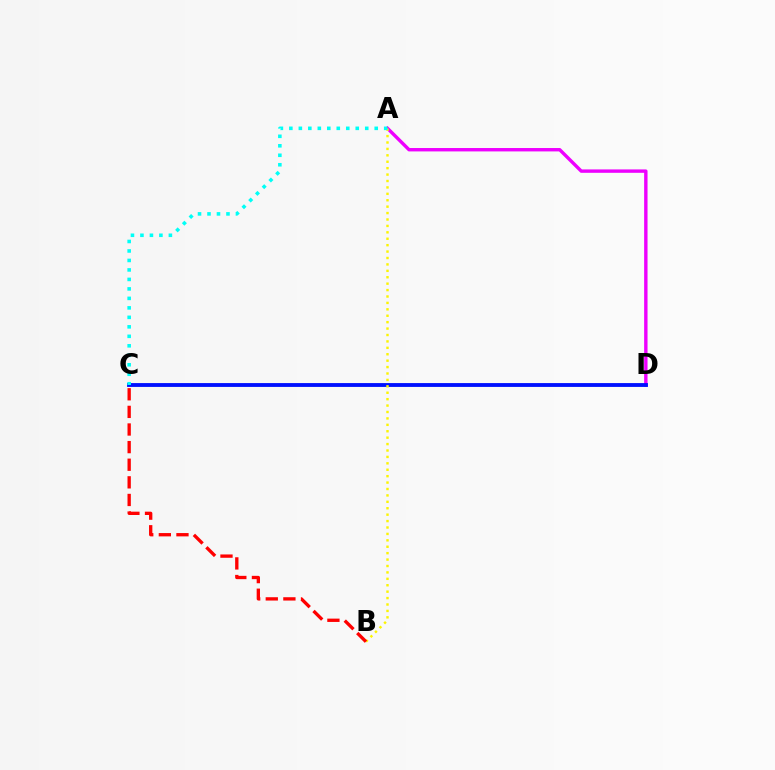{('C', 'D'): [{'color': '#08ff00', 'line_style': 'dotted', 'thickness': 1.56}, {'color': '#0010ff', 'line_style': 'solid', 'thickness': 2.76}], ('A', 'D'): [{'color': '#ee00ff', 'line_style': 'solid', 'thickness': 2.44}], ('A', 'B'): [{'color': '#fcf500', 'line_style': 'dotted', 'thickness': 1.74}], ('B', 'C'): [{'color': '#ff0000', 'line_style': 'dashed', 'thickness': 2.39}], ('A', 'C'): [{'color': '#00fff6', 'line_style': 'dotted', 'thickness': 2.58}]}